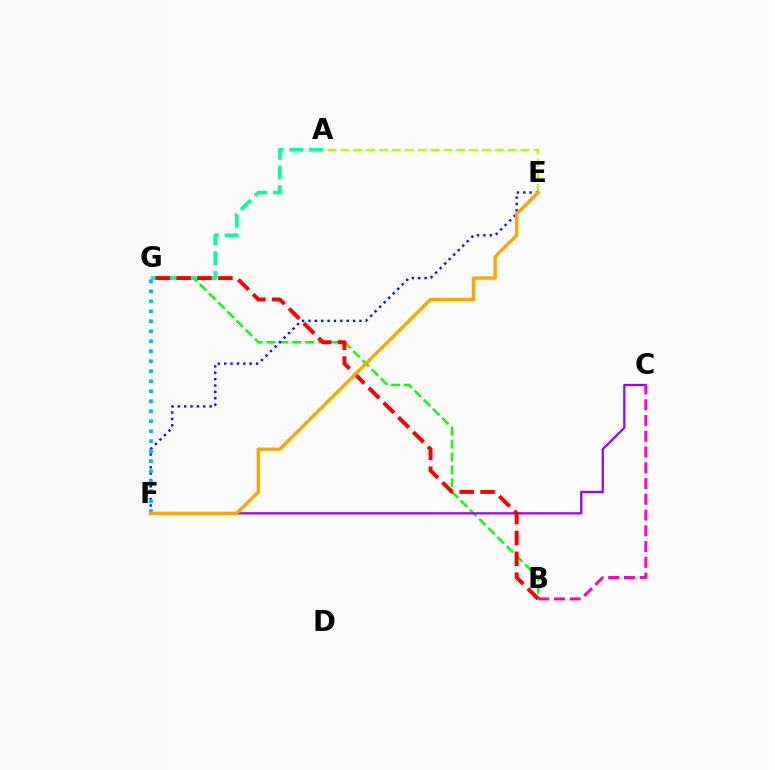{('B', 'G'): [{'color': '#08ff00', 'line_style': 'dashed', 'thickness': 1.76}, {'color': '#ff0000', 'line_style': 'dashed', 'thickness': 2.83}], ('A', 'E'): [{'color': '#b3ff00', 'line_style': 'dashed', 'thickness': 1.75}], ('A', 'G'): [{'color': '#00ff9d', 'line_style': 'dashed', 'thickness': 2.67}], ('C', 'F'): [{'color': '#9b00ff', 'line_style': 'solid', 'thickness': 1.63}], ('B', 'C'): [{'color': '#ff00bd', 'line_style': 'dashed', 'thickness': 2.14}], ('E', 'F'): [{'color': '#0010ff', 'line_style': 'dotted', 'thickness': 1.73}, {'color': '#ffa500', 'line_style': 'solid', 'thickness': 2.43}], ('F', 'G'): [{'color': '#00b5ff', 'line_style': 'dotted', 'thickness': 2.71}]}